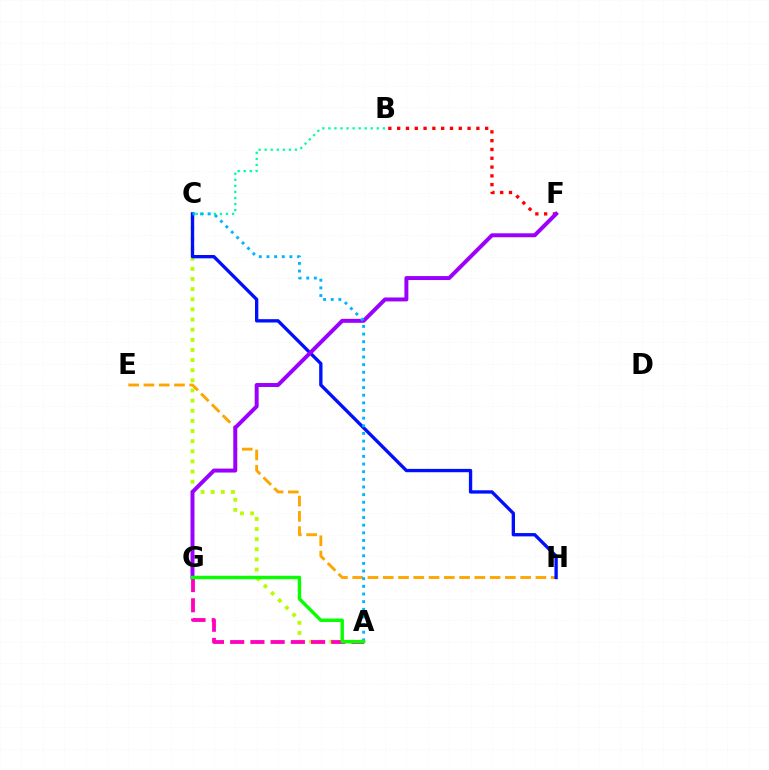{('A', 'C'): [{'color': '#b3ff00', 'line_style': 'dotted', 'thickness': 2.75}, {'color': '#00b5ff', 'line_style': 'dotted', 'thickness': 2.08}], ('E', 'H'): [{'color': '#ffa500', 'line_style': 'dashed', 'thickness': 2.07}], ('C', 'H'): [{'color': '#0010ff', 'line_style': 'solid', 'thickness': 2.4}], ('A', 'G'): [{'color': '#ff00bd', 'line_style': 'dashed', 'thickness': 2.75}, {'color': '#08ff00', 'line_style': 'solid', 'thickness': 2.46}], ('B', 'C'): [{'color': '#00ff9d', 'line_style': 'dotted', 'thickness': 1.64}], ('B', 'F'): [{'color': '#ff0000', 'line_style': 'dotted', 'thickness': 2.39}], ('F', 'G'): [{'color': '#9b00ff', 'line_style': 'solid', 'thickness': 2.84}]}